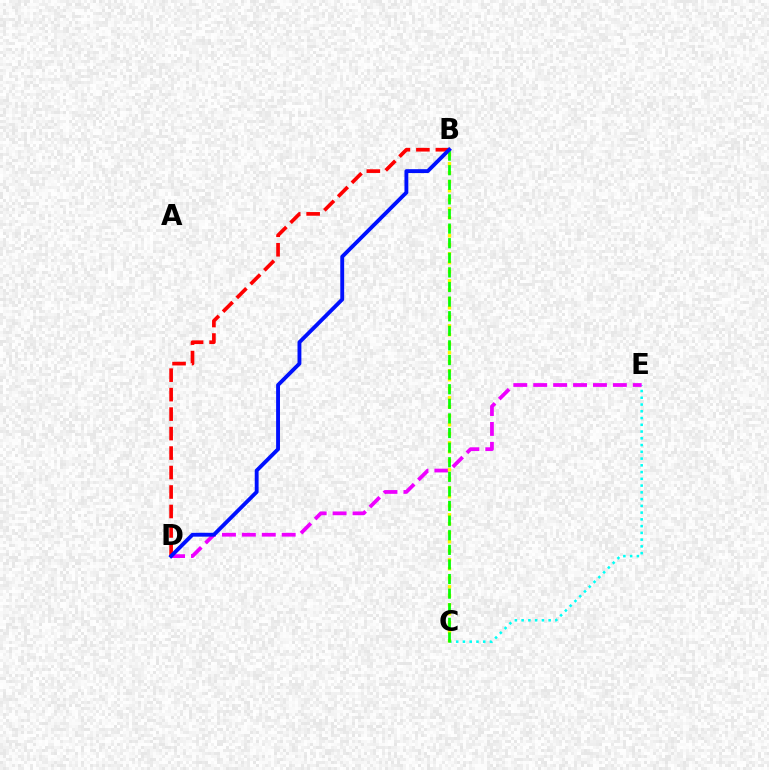{('C', 'E'): [{'color': '#00fff6', 'line_style': 'dotted', 'thickness': 1.84}], ('D', 'E'): [{'color': '#ee00ff', 'line_style': 'dashed', 'thickness': 2.71}], ('B', 'C'): [{'color': '#fcf500', 'line_style': 'dotted', 'thickness': 2.45}, {'color': '#08ff00', 'line_style': 'dashed', 'thickness': 1.98}], ('B', 'D'): [{'color': '#ff0000', 'line_style': 'dashed', 'thickness': 2.65}, {'color': '#0010ff', 'line_style': 'solid', 'thickness': 2.78}]}